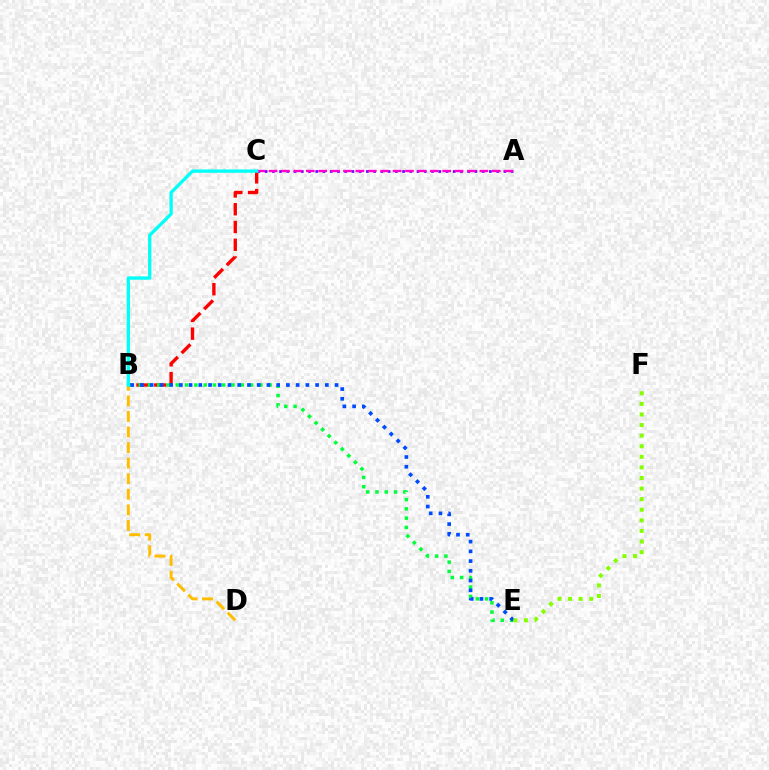{('B', 'C'): [{'color': '#ff0000', 'line_style': 'dashed', 'thickness': 2.41}, {'color': '#00fff6', 'line_style': 'solid', 'thickness': 2.39}], ('A', 'C'): [{'color': '#7200ff', 'line_style': 'dotted', 'thickness': 1.97}, {'color': '#ff00cf', 'line_style': 'dashed', 'thickness': 1.68}], ('B', 'E'): [{'color': '#00ff39', 'line_style': 'dotted', 'thickness': 2.52}, {'color': '#004bff', 'line_style': 'dotted', 'thickness': 2.64}], ('B', 'D'): [{'color': '#ffbd00', 'line_style': 'dashed', 'thickness': 2.12}], ('E', 'F'): [{'color': '#84ff00', 'line_style': 'dotted', 'thickness': 2.88}]}